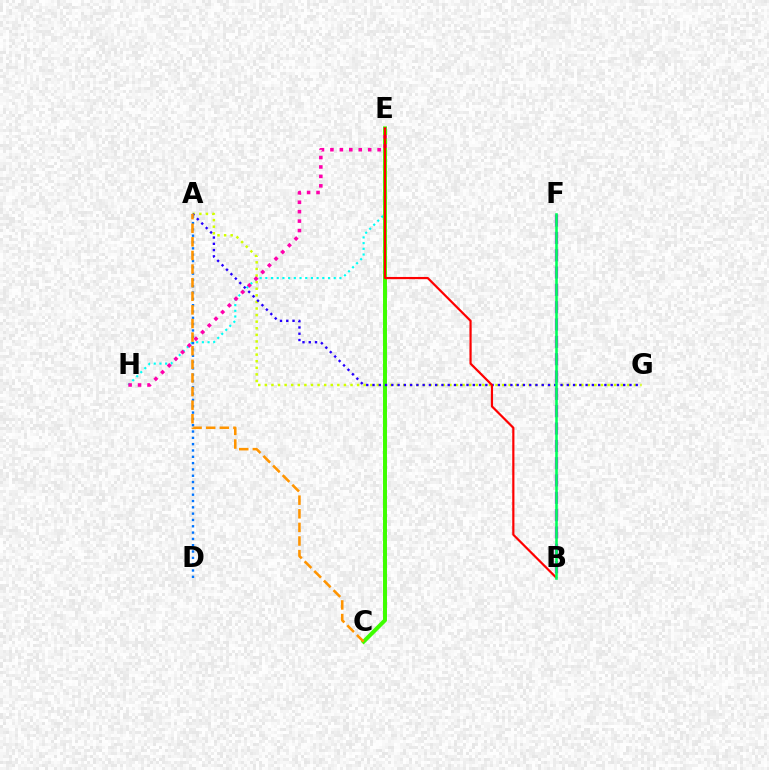{('E', 'H'): [{'color': '#00fff6', 'line_style': 'dotted', 'thickness': 1.55}, {'color': '#ff00ac', 'line_style': 'dotted', 'thickness': 2.57}], ('A', 'D'): [{'color': '#0074ff', 'line_style': 'dotted', 'thickness': 1.72}], ('A', 'G'): [{'color': '#d1ff00', 'line_style': 'dotted', 'thickness': 1.79}, {'color': '#2500ff', 'line_style': 'dotted', 'thickness': 1.7}], ('C', 'E'): [{'color': '#3dff00', 'line_style': 'solid', 'thickness': 2.85}], ('B', 'F'): [{'color': '#b900ff', 'line_style': 'dashed', 'thickness': 2.35}, {'color': '#00ff5c', 'line_style': 'solid', 'thickness': 1.86}], ('A', 'C'): [{'color': '#ff9400', 'line_style': 'dashed', 'thickness': 1.85}], ('B', 'E'): [{'color': '#ff0000', 'line_style': 'solid', 'thickness': 1.58}]}